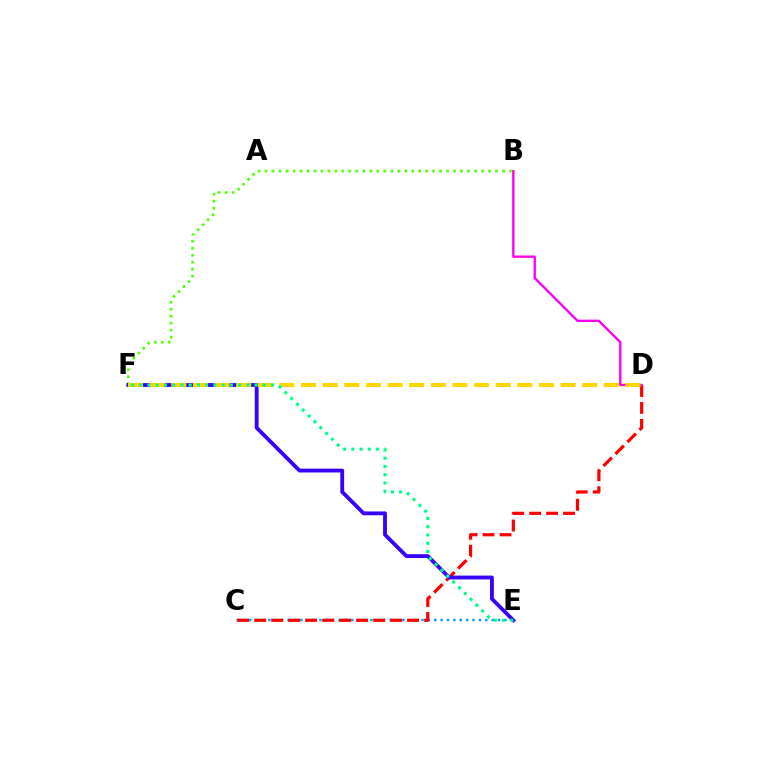{('C', 'E'): [{'color': '#009eff', 'line_style': 'dotted', 'thickness': 1.73}], ('B', 'F'): [{'color': '#4fff00', 'line_style': 'dotted', 'thickness': 1.9}], ('C', 'D'): [{'color': '#ff0000', 'line_style': 'dashed', 'thickness': 2.31}], ('B', 'D'): [{'color': '#ff00ed', 'line_style': 'solid', 'thickness': 1.69}], ('E', 'F'): [{'color': '#3700ff', 'line_style': 'solid', 'thickness': 2.75}, {'color': '#00ff86', 'line_style': 'dotted', 'thickness': 2.24}], ('D', 'F'): [{'color': '#ffd500', 'line_style': 'dashed', 'thickness': 2.94}]}